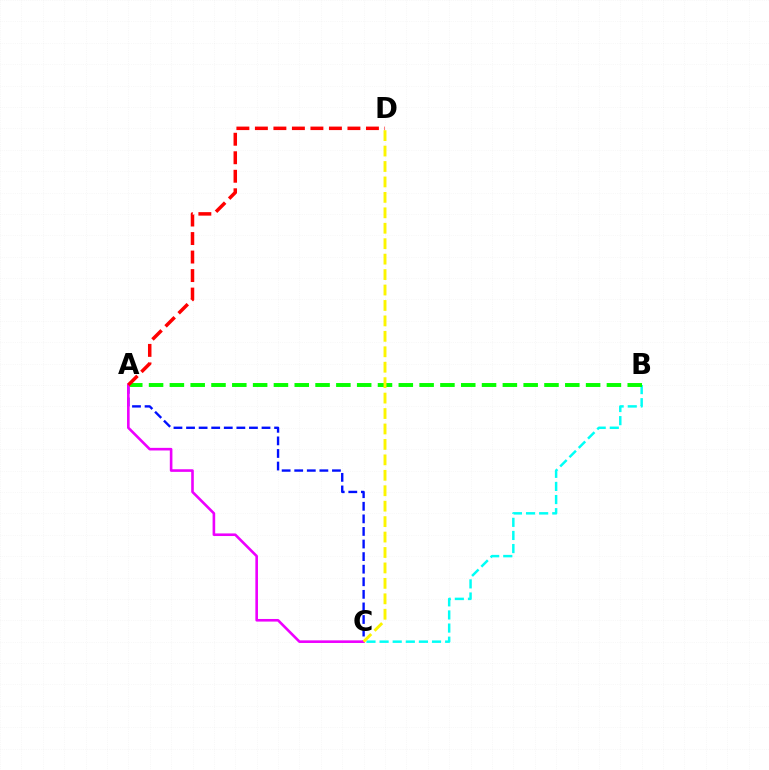{('A', 'C'): [{'color': '#0010ff', 'line_style': 'dashed', 'thickness': 1.71}, {'color': '#ee00ff', 'line_style': 'solid', 'thickness': 1.88}], ('B', 'C'): [{'color': '#00fff6', 'line_style': 'dashed', 'thickness': 1.78}], ('A', 'B'): [{'color': '#08ff00', 'line_style': 'dashed', 'thickness': 2.83}], ('C', 'D'): [{'color': '#fcf500', 'line_style': 'dashed', 'thickness': 2.1}], ('A', 'D'): [{'color': '#ff0000', 'line_style': 'dashed', 'thickness': 2.51}]}